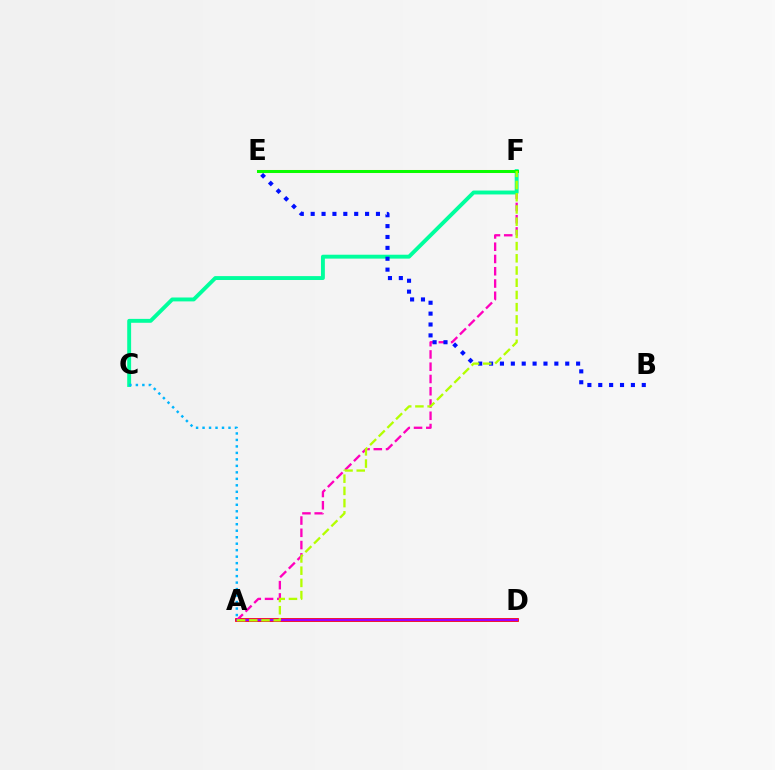{('A', 'D'): [{'color': '#ff0000', 'line_style': 'solid', 'thickness': 2.71}, {'color': '#9b00ff', 'line_style': 'solid', 'thickness': 1.61}], ('E', 'F'): [{'color': '#ffa500', 'line_style': 'solid', 'thickness': 2.19}, {'color': '#08ff00', 'line_style': 'solid', 'thickness': 2.14}], ('A', 'F'): [{'color': '#ff00bd', 'line_style': 'dashed', 'thickness': 1.67}, {'color': '#b3ff00', 'line_style': 'dashed', 'thickness': 1.66}], ('C', 'F'): [{'color': '#00ff9d', 'line_style': 'solid', 'thickness': 2.81}], ('B', 'E'): [{'color': '#0010ff', 'line_style': 'dotted', 'thickness': 2.96}], ('A', 'C'): [{'color': '#00b5ff', 'line_style': 'dotted', 'thickness': 1.76}]}